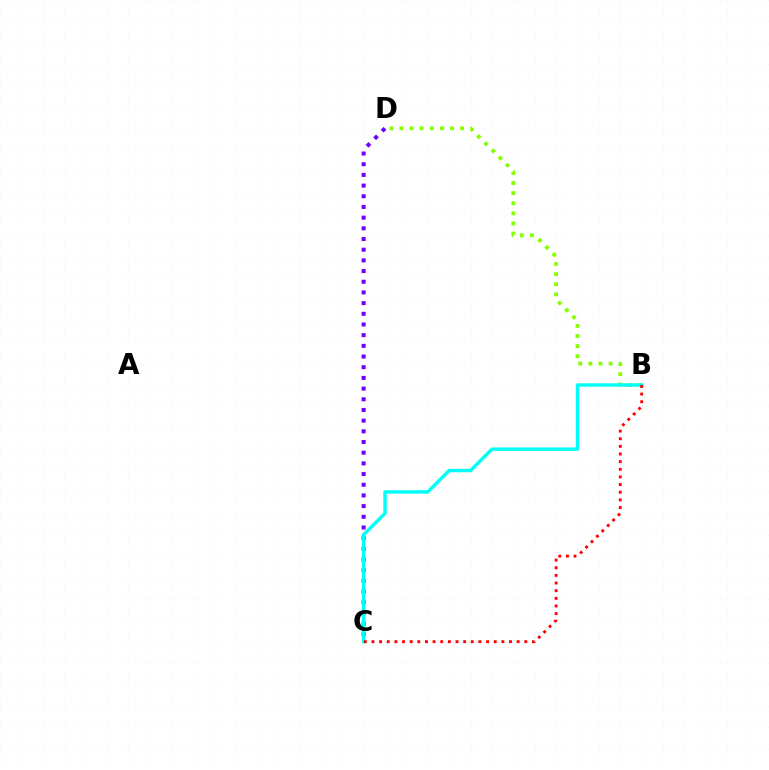{('B', 'D'): [{'color': '#84ff00', 'line_style': 'dotted', 'thickness': 2.75}], ('C', 'D'): [{'color': '#7200ff', 'line_style': 'dotted', 'thickness': 2.9}], ('B', 'C'): [{'color': '#00fff6', 'line_style': 'solid', 'thickness': 2.47}, {'color': '#ff0000', 'line_style': 'dotted', 'thickness': 2.08}]}